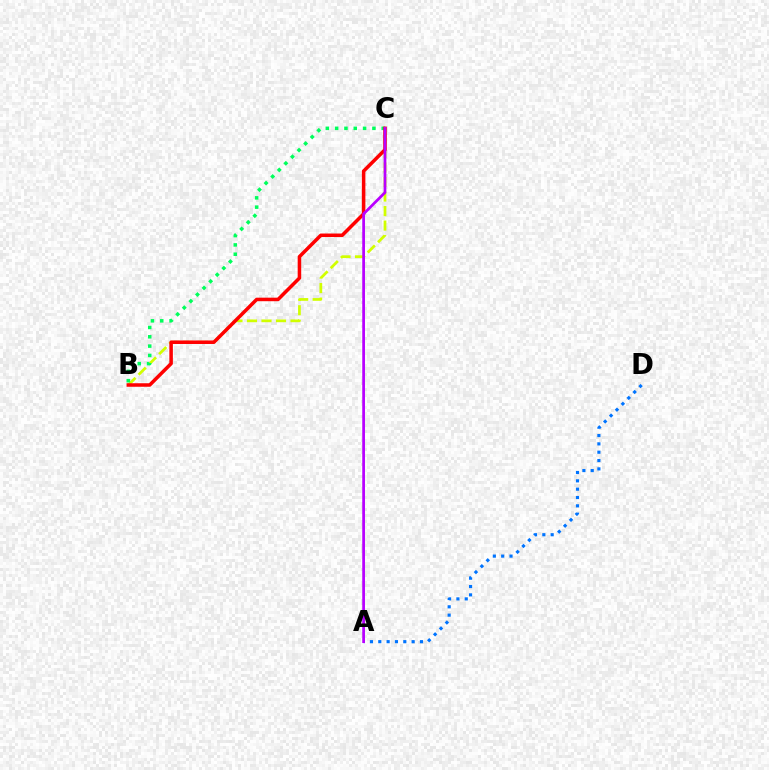{('B', 'C'): [{'color': '#d1ff00', 'line_style': 'dashed', 'thickness': 1.97}, {'color': '#00ff5c', 'line_style': 'dotted', 'thickness': 2.53}, {'color': '#ff0000', 'line_style': 'solid', 'thickness': 2.54}], ('A', 'D'): [{'color': '#0074ff', 'line_style': 'dotted', 'thickness': 2.26}], ('A', 'C'): [{'color': '#b900ff', 'line_style': 'solid', 'thickness': 1.97}]}